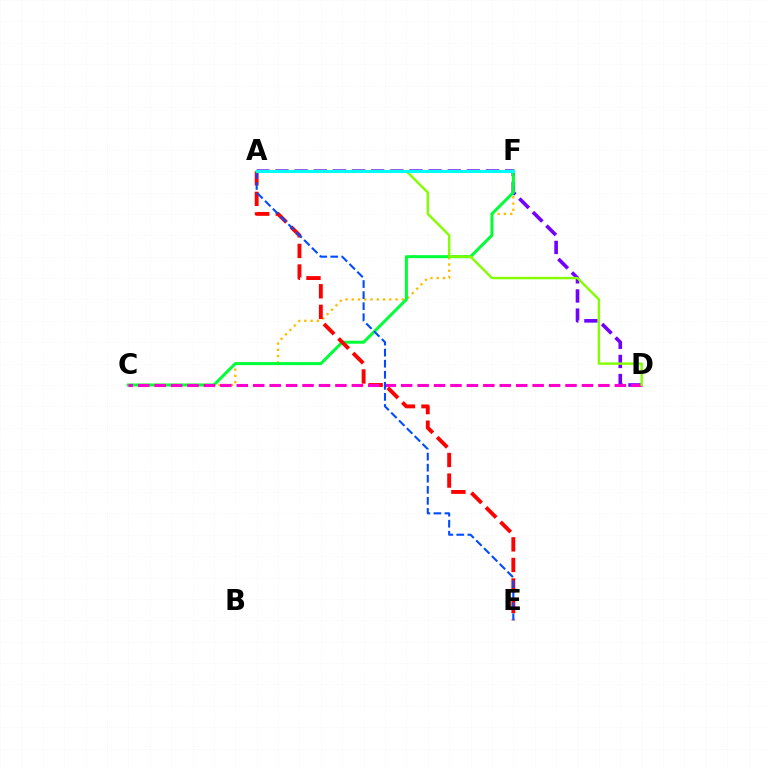{('A', 'D'): [{'color': '#7200ff', 'line_style': 'dashed', 'thickness': 2.6}, {'color': '#84ff00', 'line_style': 'solid', 'thickness': 1.74}], ('C', 'F'): [{'color': '#ffbd00', 'line_style': 'dotted', 'thickness': 1.7}, {'color': '#00ff39', 'line_style': 'solid', 'thickness': 2.17}], ('A', 'E'): [{'color': '#ff0000', 'line_style': 'dashed', 'thickness': 2.8}, {'color': '#004bff', 'line_style': 'dashed', 'thickness': 1.5}], ('C', 'D'): [{'color': '#ff00cf', 'line_style': 'dashed', 'thickness': 2.23}], ('A', 'F'): [{'color': '#00fff6', 'line_style': 'solid', 'thickness': 2.19}]}